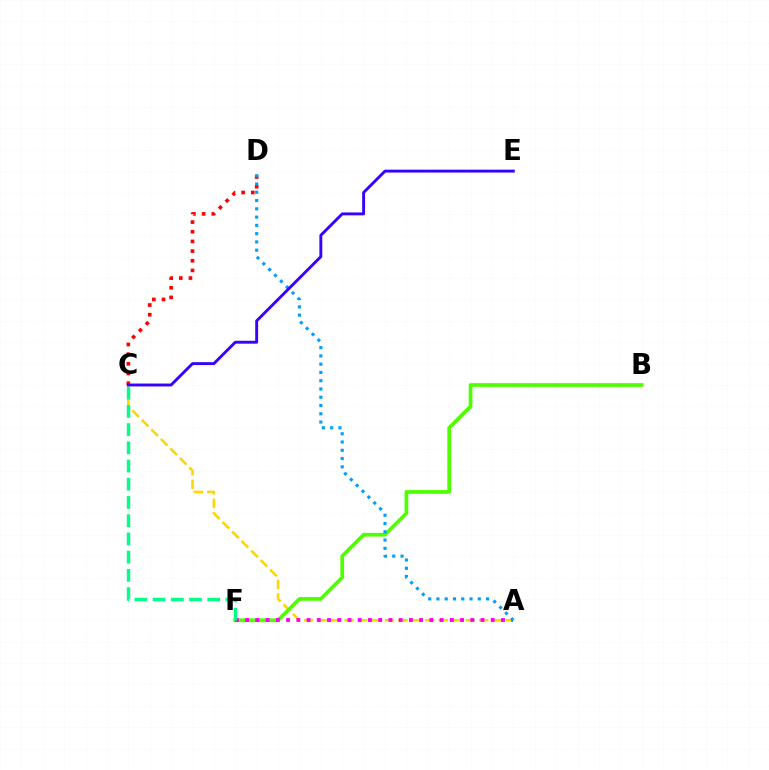{('A', 'C'): [{'color': '#ffd500', 'line_style': 'dashed', 'thickness': 1.83}], ('B', 'F'): [{'color': '#4fff00', 'line_style': 'solid', 'thickness': 2.67}], ('C', 'D'): [{'color': '#ff0000', 'line_style': 'dotted', 'thickness': 2.63}], ('A', 'F'): [{'color': '#ff00ed', 'line_style': 'dotted', 'thickness': 2.78}], ('A', 'D'): [{'color': '#009eff', 'line_style': 'dotted', 'thickness': 2.25}], ('C', 'E'): [{'color': '#3700ff', 'line_style': 'solid', 'thickness': 2.08}], ('C', 'F'): [{'color': '#00ff86', 'line_style': 'dashed', 'thickness': 2.48}]}